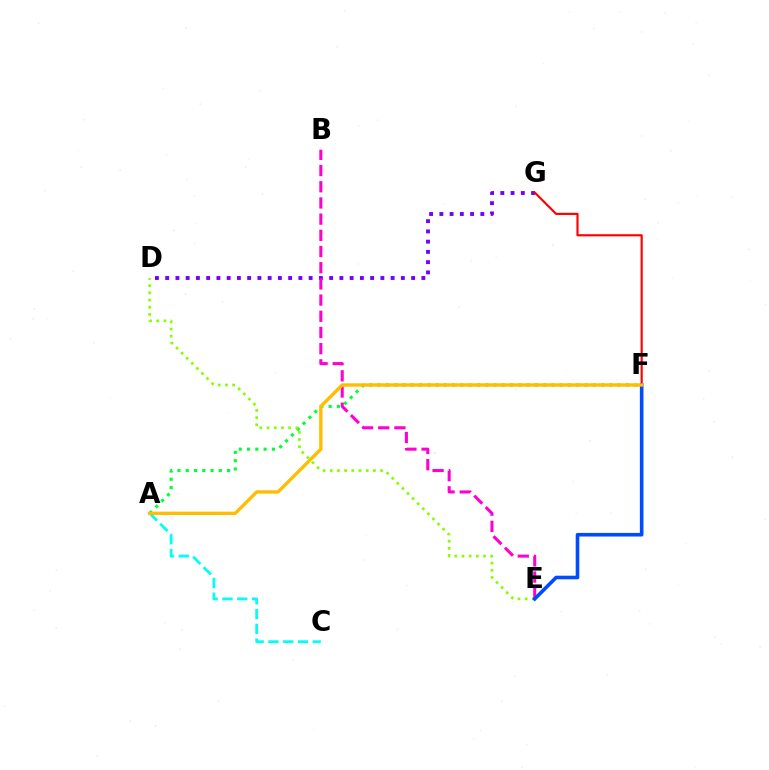{('A', 'F'): [{'color': '#00ff39', 'line_style': 'dotted', 'thickness': 2.25}, {'color': '#ffbd00', 'line_style': 'solid', 'thickness': 2.42}], ('A', 'C'): [{'color': '#00fff6', 'line_style': 'dashed', 'thickness': 2.01}], ('D', 'E'): [{'color': '#84ff00', 'line_style': 'dotted', 'thickness': 1.95}], ('D', 'G'): [{'color': '#7200ff', 'line_style': 'dotted', 'thickness': 2.78}], ('B', 'E'): [{'color': '#ff00cf', 'line_style': 'dashed', 'thickness': 2.2}], ('F', 'G'): [{'color': '#ff0000', 'line_style': 'solid', 'thickness': 1.55}], ('E', 'F'): [{'color': '#004bff', 'line_style': 'solid', 'thickness': 2.59}]}